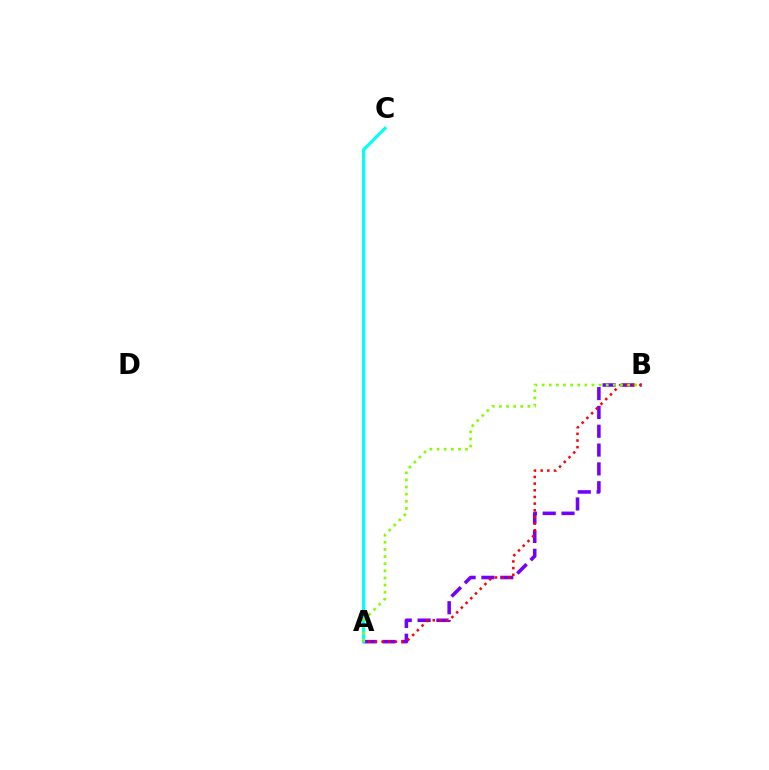{('A', 'B'): [{'color': '#7200ff', 'line_style': 'dashed', 'thickness': 2.56}, {'color': '#ff0000', 'line_style': 'dotted', 'thickness': 1.81}, {'color': '#84ff00', 'line_style': 'dotted', 'thickness': 1.94}], ('A', 'C'): [{'color': '#00fff6', 'line_style': 'solid', 'thickness': 2.27}]}